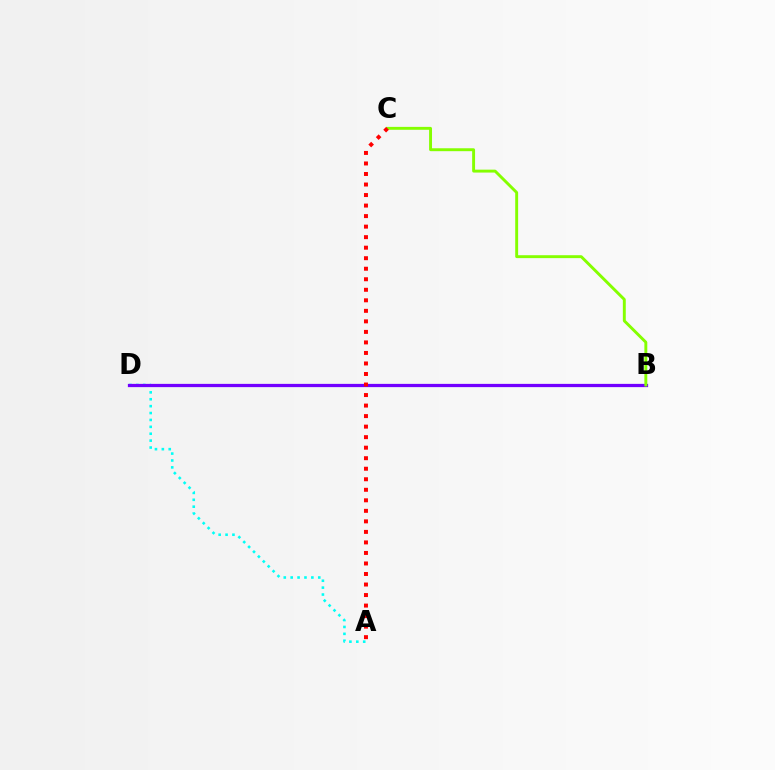{('A', 'D'): [{'color': '#00fff6', 'line_style': 'dotted', 'thickness': 1.87}], ('B', 'D'): [{'color': '#7200ff', 'line_style': 'solid', 'thickness': 2.34}], ('B', 'C'): [{'color': '#84ff00', 'line_style': 'solid', 'thickness': 2.1}], ('A', 'C'): [{'color': '#ff0000', 'line_style': 'dotted', 'thickness': 2.86}]}